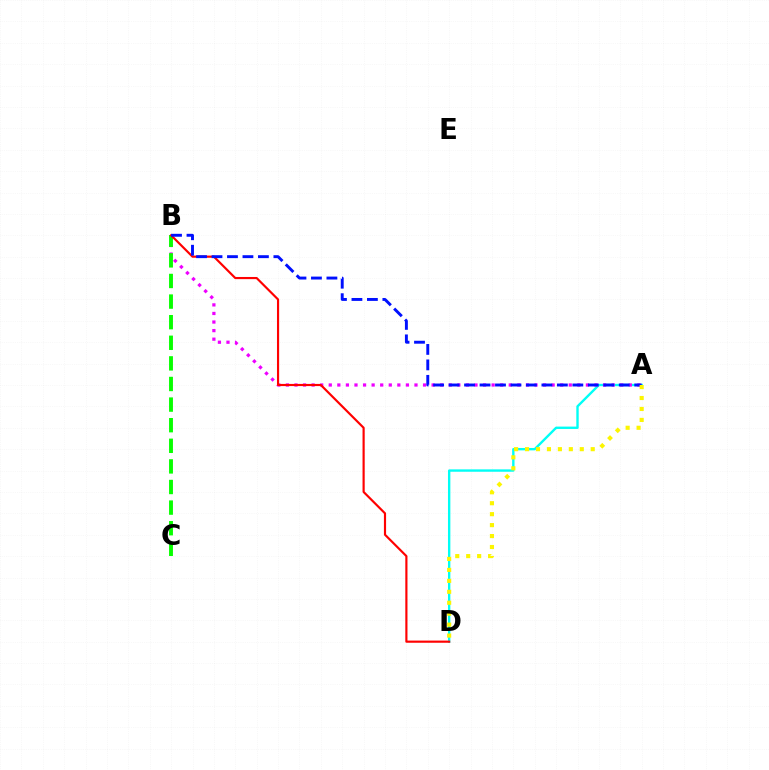{('A', 'D'): [{'color': '#00fff6', 'line_style': 'solid', 'thickness': 1.71}, {'color': '#fcf500', 'line_style': 'dotted', 'thickness': 2.97}], ('A', 'B'): [{'color': '#ee00ff', 'line_style': 'dotted', 'thickness': 2.33}, {'color': '#0010ff', 'line_style': 'dashed', 'thickness': 2.1}], ('B', 'C'): [{'color': '#08ff00', 'line_style': 'dashed', 'thickness': 2.8}], ('B', 'D'): [{'color': '#ff0000', 'line_style': 'solid', 'thickness': 1.56}]}